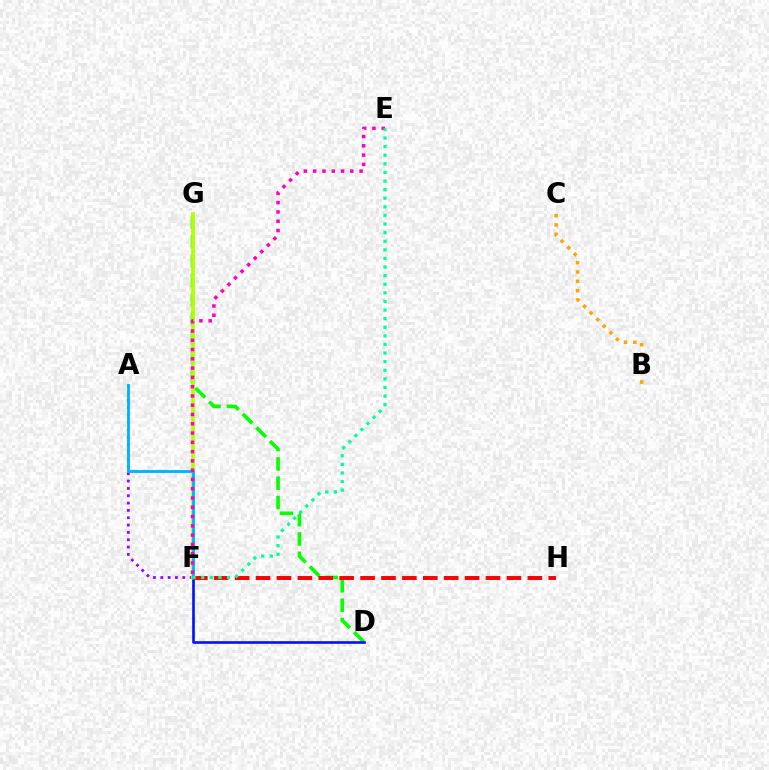{('A', 'F'): [{'color': '#9b00ff', 'line_style': 'dotted', 'thickness': 1.99}, {'color': '#00b5ff', 'line_style': 'solid', 'thickness': 2.08}], ('D', 'G'): [{'color': '#08ff00', 'line_style': 'dashed', 'thickness': 2.62}], ('F', 'G'): [{'color': '#b3ff00', 'line_style': 'solid', 'thickness': 2.66}], ('D', 'F'): [{'color': '#0010ff', 'line_style': 'solid', 'thickness': 1.89}], ('B', 'C'): [{'color': '#ffa500', 'line_style': 'dotted', 'thickness': 2.53}], ('F', 'H'): [{'color': '#ff0000', 'line_style': 'dashed', 'thickness': 2.84}], ('E', 'F'): [{'color': '#ff00bd', 'line_style': 'dotted', 'thickness': 2.52}, {'color': '#00ff9d', 'line_style': 'dotted', 'thickness': 2.34}]}